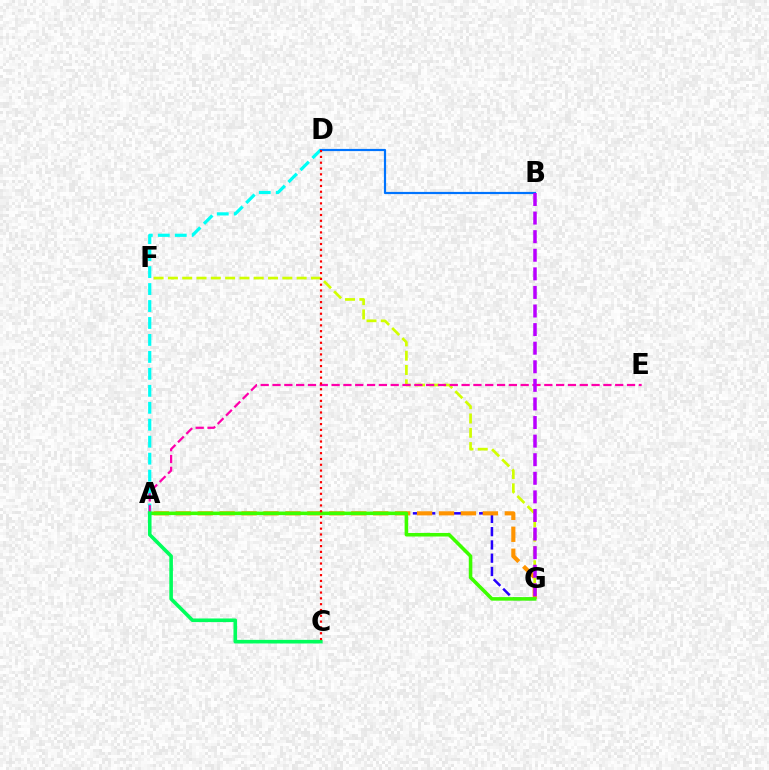{('F', 'G'): [{'color': '#d1ff00', 'line_style': 'dashed', 'thickness': 1.94}], ('A', 'D'): [{'color': '#00fff6', 'line_style': 'dashed', 'thickness': 2.3}], ('A', 'G'): [{'color': '#2500ff', 'line_style': 'dashed', 'thickness': 1.8}, {'color': '#ff9400', 'line_style': 'dashed', 'thickness': 2.98}, {'color': '#3dff00', 'line_style': 'solid', 'thickness': 2.56}], ('B', 'D'): [{'color': '#0074ff', 'line_style': 'solid', 'thickness': 1.57}], ('A', 'E'): [{'color': '#ff00ac', 'line_style': 'dashed', 'thickness': 1.61}], ('B', 'G'): [{'color': '#b900ff', 'line_style': 'dashed', 'thickness': 2.53}], ('A', 'C'): [{'color': '#00ff5c', 'line_style': 'solid', 'thickness': 2.6}], ('C', 'D'): [{'color': '#ff0000', 'line_style': 'dotted', 'thickness': 1.58}]}